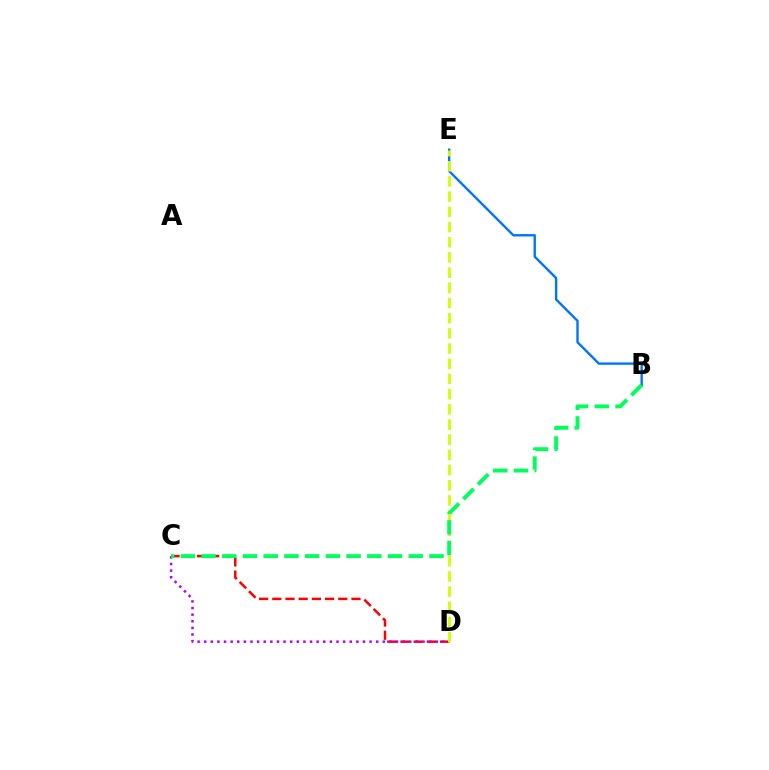{('C', 'D'): [{'color': '#ff0000', 'line_style': 'dashed', 'thickness': 1.79}, {'color': '#b900ff', 'line_style': 'dotted', 'thickness': 1.8}], ('B', 'E'): [{'color': '#0074ff', 'line_style': 'solid', 'thickness': 1.72}], ('D', 'E'): [{'color': '#d1ff00', 'line_style': 'dashed', 'thickness': 2.06}], ('B', 'C'): [{'color': '#00ff5c', 'line_style': 'dashed', 'thickness': 2.81}]}